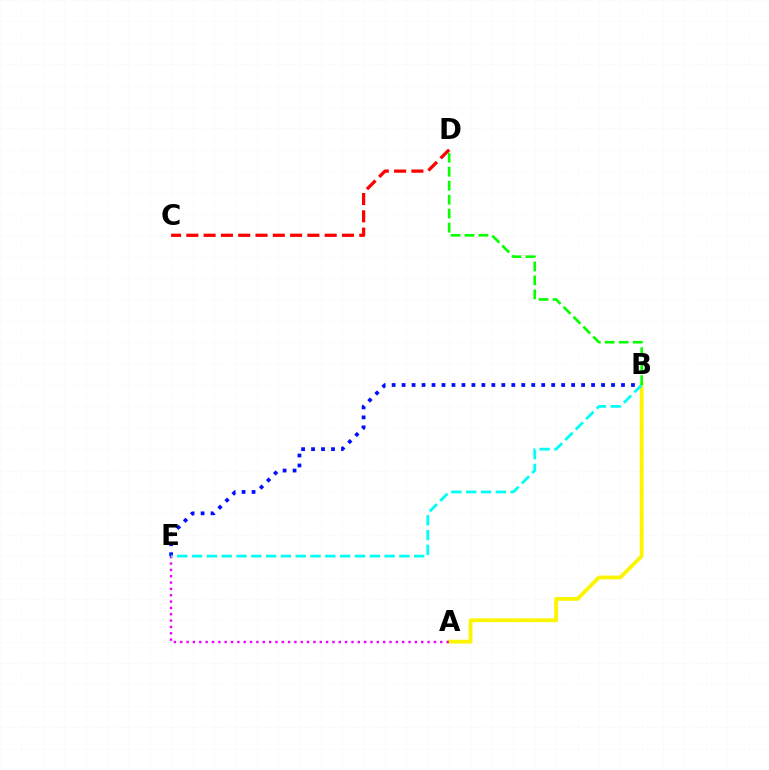{('B', 'E'): [{'color': '#0010ff', 'line_style': 'dotted', 'thickness': 2.71}, {'color': '#00fff6', 'line_style': 'dashed', 'thickness': 2.01}], ('C', 'D'): [{'color': '#ff0000', 'line_style': 'dashed', 'thickness': 2.35}], ('A', 'B'): [{'color': '#fcf500', 'line_style': 'solid', 'thickness': 2.75}], ('A', 'E'): [{'color': '#ee00ff', 'line_style': 'dotted', 'thickness': 1.72}], ('B', 'D'): [{'color': '#08ff00', 'line_style': 'dashed', 'thickness': 1.9}]}